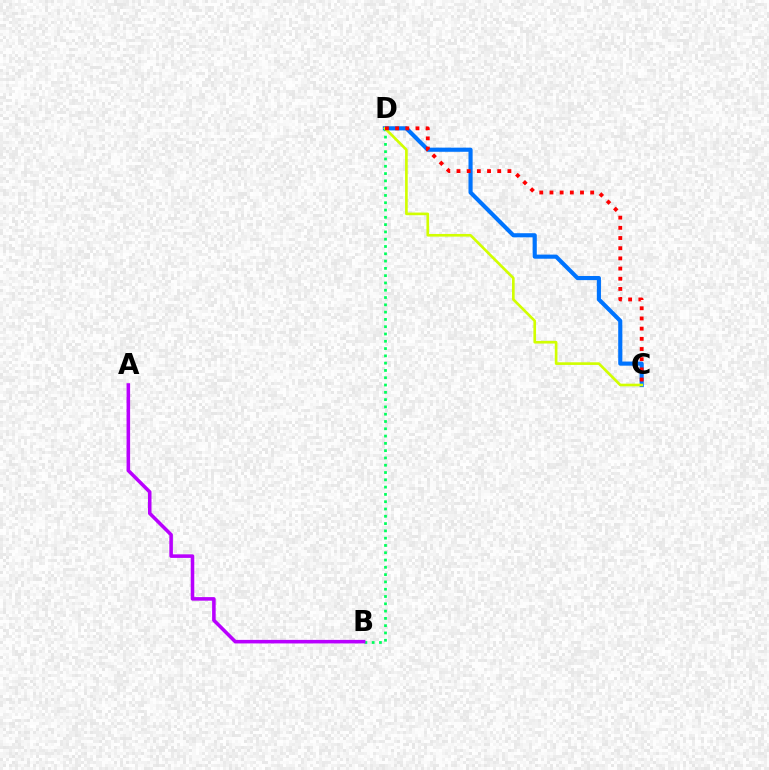{('C', 'D'): [{'color': '#0074ff', 'line_style': 'solid', 'thickness': 2.97}, {'color': '#d1ff00', 'line_style': 'solid', 'thickness': 1.91}, {'color': '#ff0000', 'line_style': 'dotted', 'thickness': 2.77}], ('B', 'D'): [{'color': '#00ff5c', 'line_style': 'dotted', 'thickness': 1.98}], ('A', 'B'): [{'color': '#b900ff', 'line_style': 'solid', 'thickness': 2.56}]}